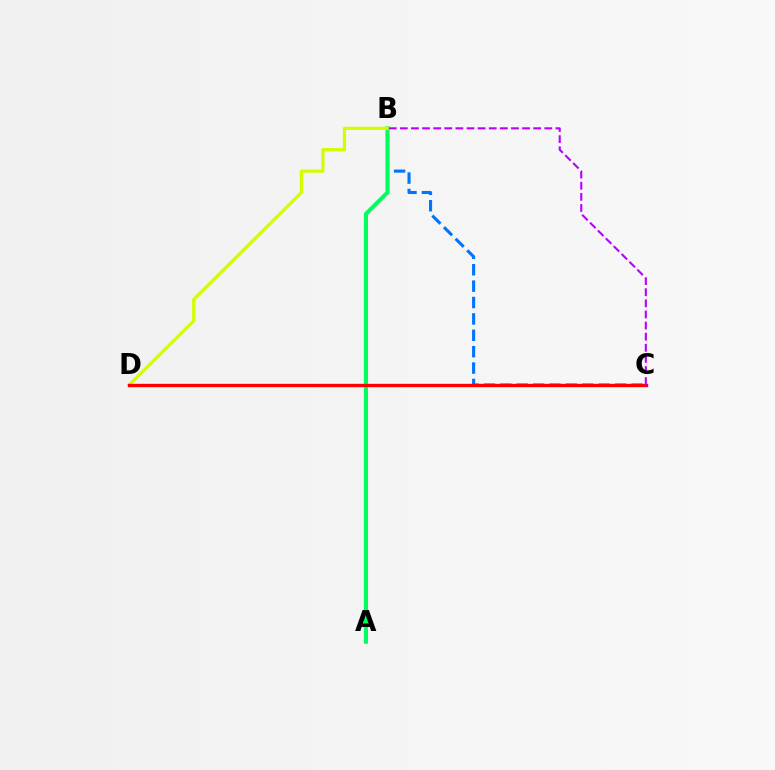{('B', 'C'): [{'color': '#0074ff', 'line_style': 'dashed', 'thickness': 2.23}, {'color': '#b900ff', 'line_style': 'dashed', 'thickness': 1.51}], ('A', 'B'): [{'color': '#00ff5c', 'line_style': 'solid', 'thickness': 2.96}], ('B', 'D'): [{'color': '#d1ff00', 'line_style': 'solid', 'thickness': 2.34}], ('C', 'D'): [{'color': '#ff0000', 'line_style': 'solid', 'thickness': 2.41}]}